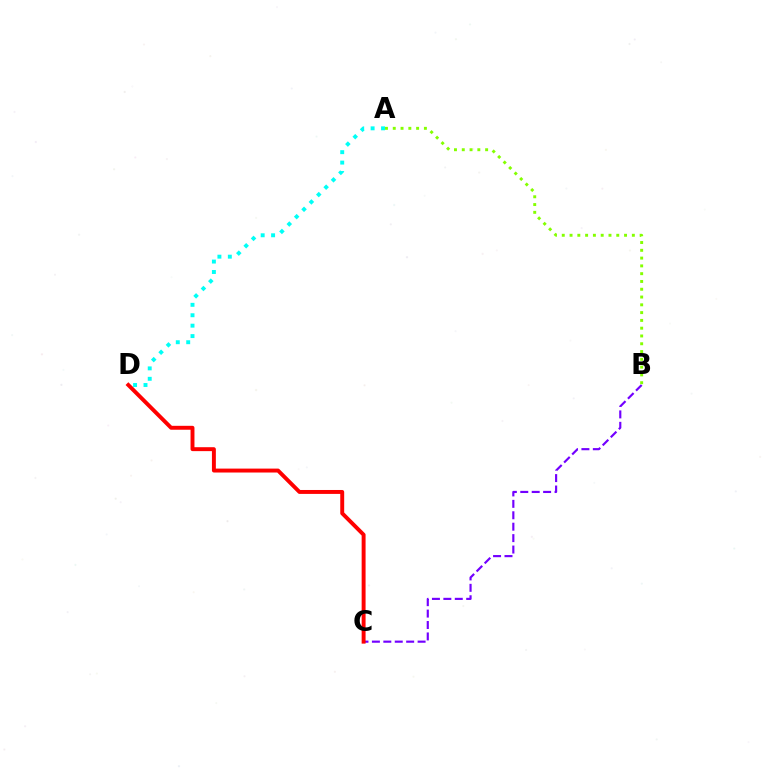{('B', 'C'): [{'color': '#7200ff', 'line_style': 'dashed', 'thickness': 1.55}], ('A', 'B'): [{'color': '#84ff00', 'line_style': 'dotted', 'thickness': 2.12}], ('C', 'D'): [{'color': '#ff0000', 'line_style': 'solid', 'thickness': 2.83}], ('A', 'D'): [{'color': '#00fff6', 'line_style': 'dotted', 'thickness': 2.83}]}